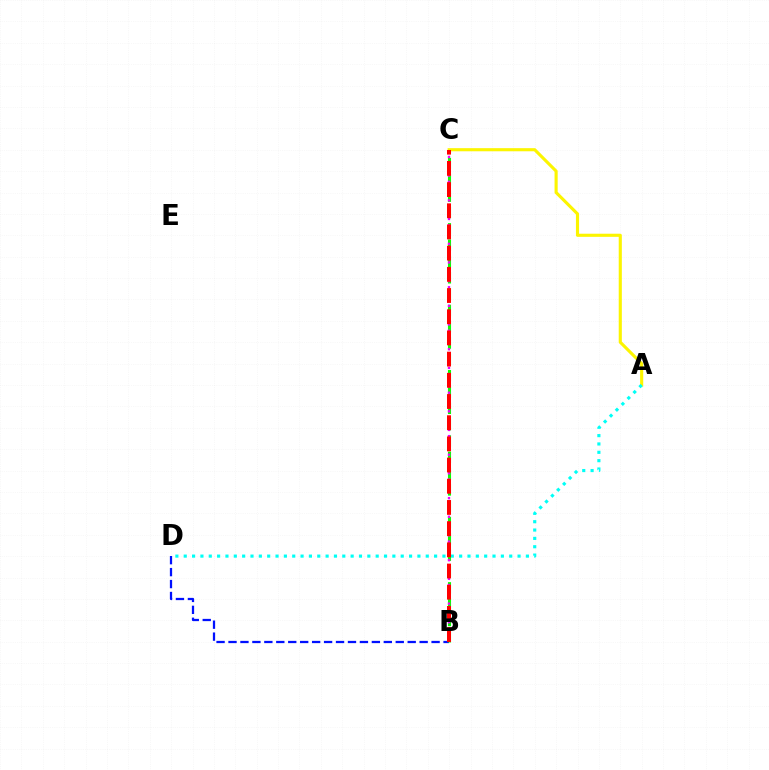{('A', 'C'): [{'color': '#fcf500', 'line_style': 'solid', 'thickness': 2.24}], ('B', 'D'): [{'color': '#0010ff', 'line_style': 'dashed', 'thickness': 1.62}], ('A', 'D'): [{'color': '#00fff6', 'line_style': 'dotted', 'thickness': 2.27}], ('B', 'C'): [{'color': '#08ff00', 'line_style': 'dashed', 'thickness': 2.22}, {'color': '#ee00ff', 'line_style': 'dotted', 'thickness': 1.69}, {'color': '#ff0000', 'line_style': 'dashed', 'thickness': 2.88}]}